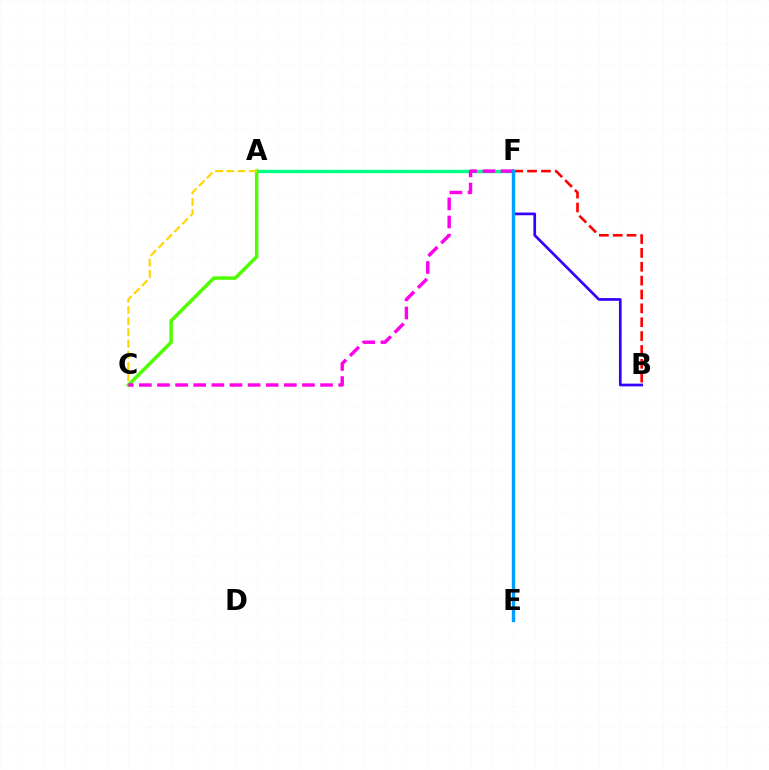{('A', 'F'): [{'color': '#00ff86', 'line_style': 'solid', 'thickness': 2.45}], ('A', 'C'): [{'color': '#4fff00', 'line_style': 'solid', 'thickness': 2.52}, {'color': '#ffd500', 'line_style': 'dashed', 'thickness': 1.52}], ('B', 'F'): [{'color': '#ff0000', 'line_style': 'dashed', 'thickness': 1.88}, {'color': '#3700ff', 'line_style': 'solid', 'thickness': 1.95}], ('C', 'F'): [{'color': '#ff00ed', 'line_style': 'dashed', 'thickness': 2.46}], ('E', 'F'): [{'color': '#009eff', 'line_style': 'solid', 'thickness': 2.42}]}